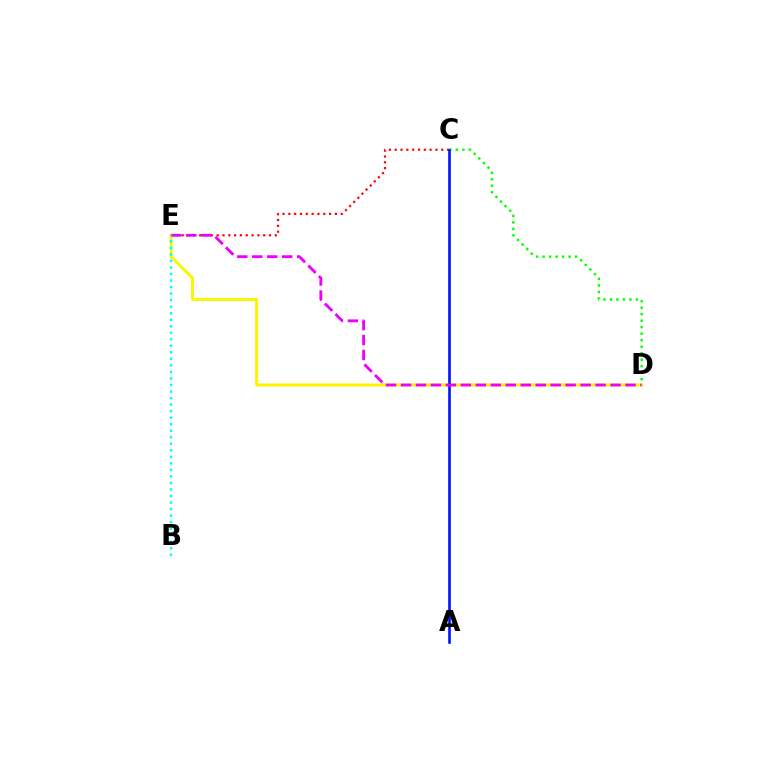{('C', 'D'): [{'color': '#08ff00', 'line_style': 'dotted', 'thickness': 1.77}], ('D', 'E'): [{'color': '#fcf500', 'line_style': 'solid', 'thickness': 2.15}, {'color': '#ee00ff', 'line_style': 'dashed', 'thickness': 2.03}], ('C', 'E'): [{'color': '#ff0000', 'line_style': 'dotted', 'thickness': 1.58}], ('A', 'C'): [{'color': '#0010ff', 'line_style': 'solid', 'thickness': 1.88}], ('B', 'E'): [{'color': '#00fff6', 'line_style': 'dotted', 'thickness': 1.77}]}